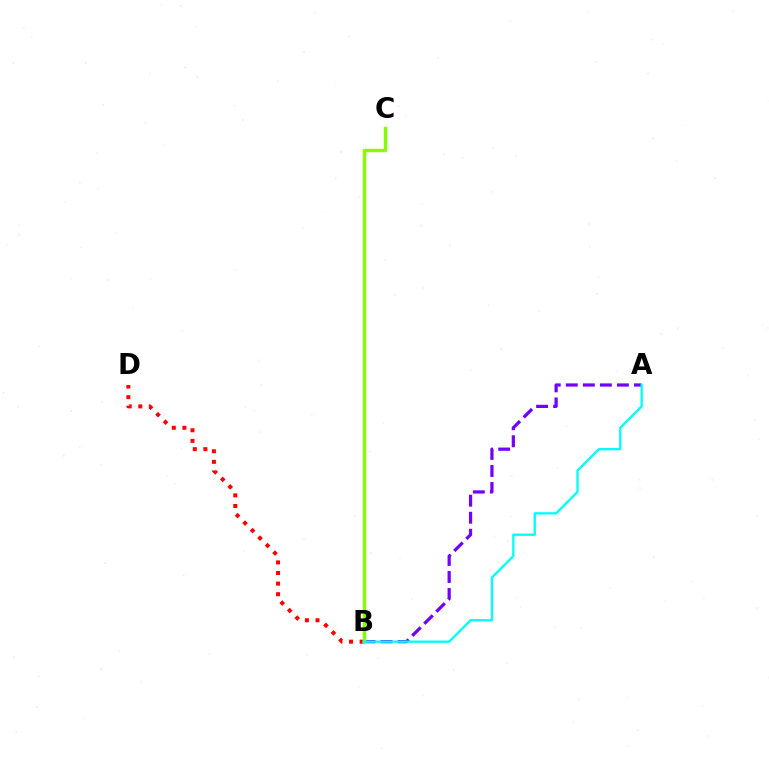{('B', 'D'): [{'color': '#ff0000', 'line_style': 'dotted', 'thickness': 2.88}], ('A', 'B'): [{'color': '#7200ff', 'line_style': 'dashed', 'thickness': 2.31}, {'color': '#00fff6', 'line_style': 'solid', 'thickness': 1.68}], ('B', 'C'): [{'color': '#84ff00', 'line_style': 'solid', 'thickness': 2.48}]}